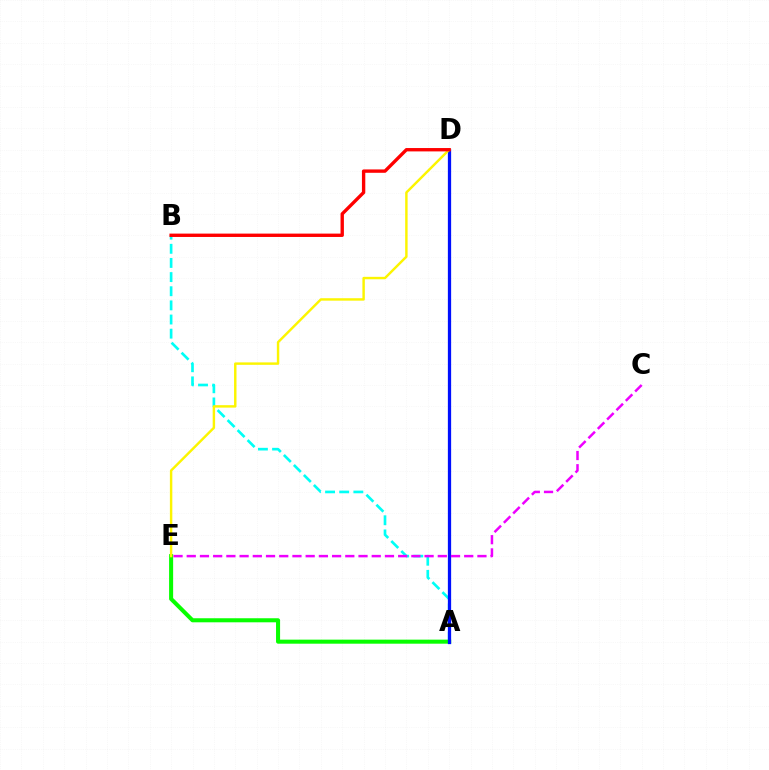{('A', 'B'): [{'color': '#00fff6', 'line_style': 'dashed', 'thickness': 1.92}], ('A', 'E'): [{'color': '#08ff00', 'line_style': 'solid', 'thickness': 2.92}], ('A', 'D'): [{'color': '#0010ff', 'line_style': 'solid', 'thickness': 2.35}], ('D', 'E'): [{'color': '#fcf500', 'line_style': 'solid', 'thickness': 1.75}], ('B', 'D'): [{'color': '#ff0000', 'line_style': 'solid', 'thickness': 2.42}], ('C', 'E'): [{'color': '#ee00ff', 'line_style': 'dashed', 'thickness': 1.79}]}